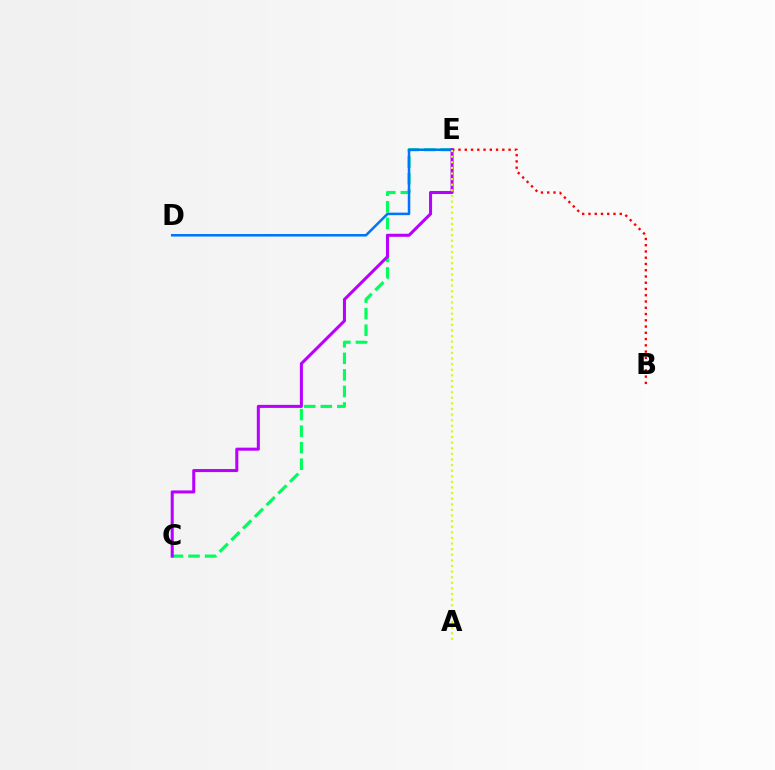{('C', 'E'): [{'color': '#00ff5c', 'line_style': 'dashed', 'thickness': 2.25}, {'color': '#b900ff', 'line_style': 'solid', 'thickness': 2.19}], ('B', 'E'): [{'color': '#ff0000', 'line_style': 'dotted', 'thickness': 1.7}], ('D', 'E'): [{'color': '#0074ff', 'line_style': 'solid', 'thickness': 1.81}], ('A', 'E'): [{'color': '#d1ff00', 'line_style': 'dotted', 'thickness': 1.52}]}